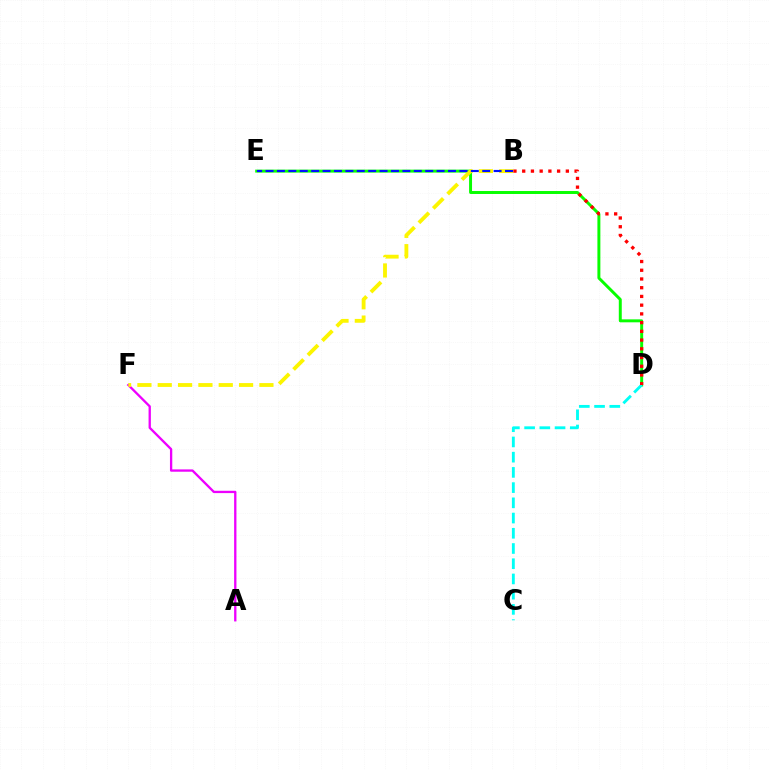{('A', 'F'): [{'color': '#ee00ff', 'line_style': 'solid', 'thickness': 1.67}], ('D', 'E'): [{'color': '#08ff00', 'line_style': 'solid', 'thickness': 2.13}], ('B', 'F'): [{'color': '#fcf500', 'line_style': 'dashed', 'thickness': 2.76}], ('B', 'E'): [{'color': '#0010ff', 'line_style': 'dashed', 'thickness': 1.55}], ('C', 'D'): [{'color': '#00fff6', 'line_style': 'dashed', 'thickness': 2.07}], ('B', 'D'): [{'color': '#ff0000', 'line_style': 'dotted', 'thickness': 2.37}]}